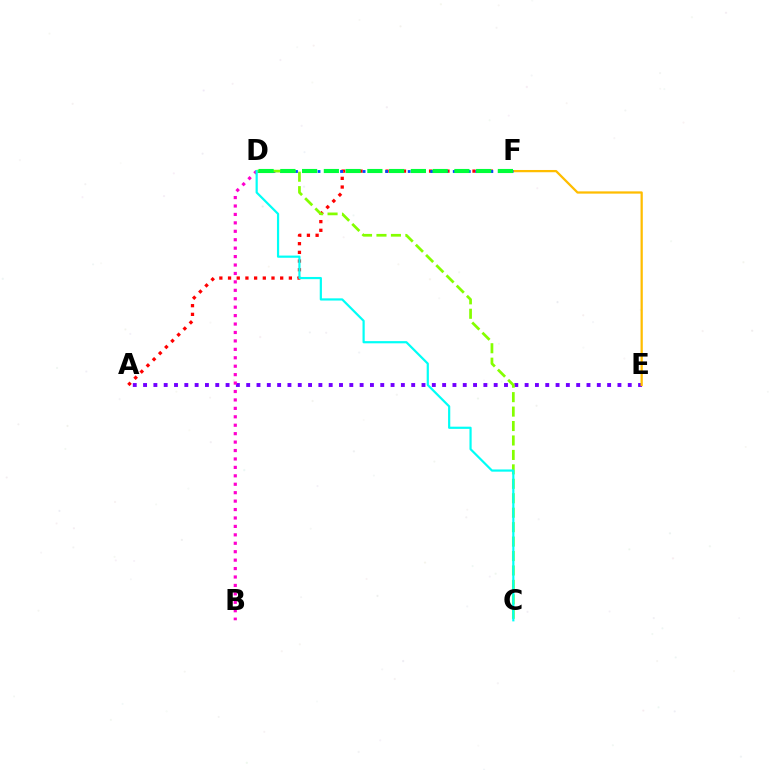{('A', 'E'): [{'color': '#7200ff', 'line_style': 'dotted', 'thickness': 2.8}], ('A', 'F'): [{'color': '#ff0000', 'line_style': 'dotted', 'thickness': 2.36}], ('E', 'F'): [{'color': '#ffbd00', 'line_style': 'solid', 'thickness': 1.62}], ('D', 'F'): [{'color': '#004bff', 'line_style': 'dotted', 'thickness': 2.04}, {'color': '#00ff39', 'line_style': 'dashed', 'thickness': 2.96}], ('B', 'D'): [{'color': '#ff00cf', 'line_style': 'dotted', 'thickness': 2.29}], ('C', 'D'): [{'color': '#84ff00', 'line_style': 'dashed', 'thickness': 1.96}, {'color': '#00fff6', 'line_style': 'solid', 'thickness': 1.58}]}